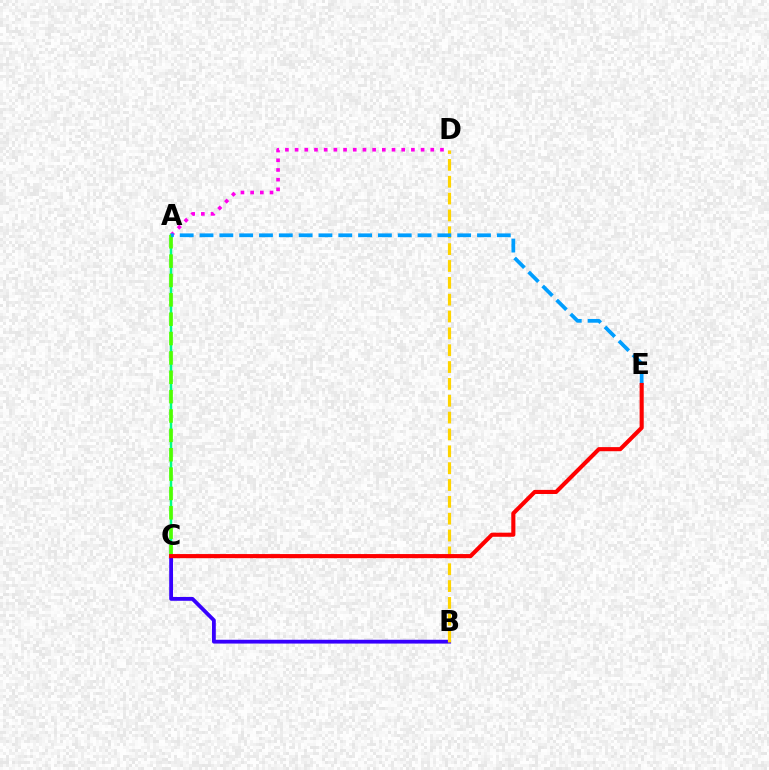{('B', 'C'): [{'color': '#3700ff', 'line_style': 'solid', 'thickness': 2.74}], ('A', 'D'): [{'color': '#ff00ed', 'line_style': 'dotted', 'thickness': 2.63}], ('A', 'C'): [{'color': '#00ff86', 'line_style': 'solid', 'thickness': 1.8}, {'color': '#4fff00', 'line_style': 'dashed', 'thickness': 2.63}], ('B', 'D'): [{'color': '#ffd500', 'line_style': 'dashed', 'thickness': 2.29}], ('A', 'E'): [{'color': '#009eff', 'line_style': 'dashed', 'thickness': 2.69}], ('C', 'E'): [{'color': '#ff0000', 'line_style': 'solid', 'thickness': 2.95}]}